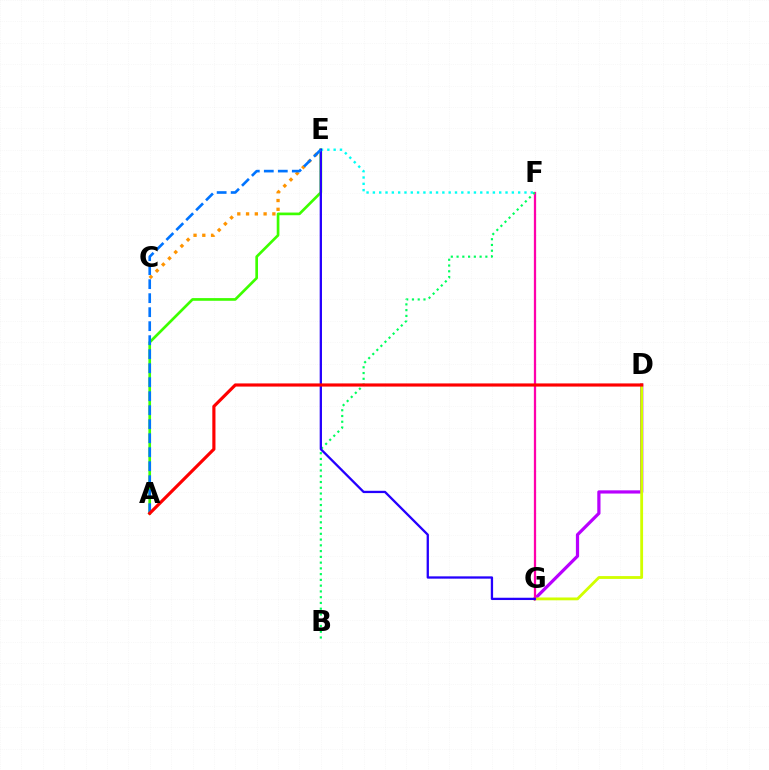{('D', 'G'): [{'color': '#b900ff', 'line_style': 'solid', 'thickness': 2.32}, {'color': '#d1ff00', 'line_style': 'solid', 'thickness': 2.04}], ('A', 'E'): [{'color': '#3dff00', 'line_style': 'solid', 'thickness': 1.93}, {'color': '#0074ff', 'line_style': 'dashed', 'thickness': 1.9}], ('F', 'G'): [{'color': '#ff00ac', 'line_style': 'solid', 'thickness': 1.63}], ('B', 'F'): [{'color': '#00ff5c', 'line_style': 'dotted', 'thickness': 1.56}], ('E', 'F'): [{'color': '#00fff6', 'line_style': 'dotted', 'thickness': 1.72}], ('C', 'E'): [{'color': '#ff9400', 'line_style': 'dotted', 'thickness': 2.38}], ('E', 'G'): [{'color': '#2500ff', 'line_style': 'solid', 'thickness': 1.65}], ('A', 'D'): [{'color': '#ff0000', 'line_style': 'solid', 'thickness': 2.27}]}